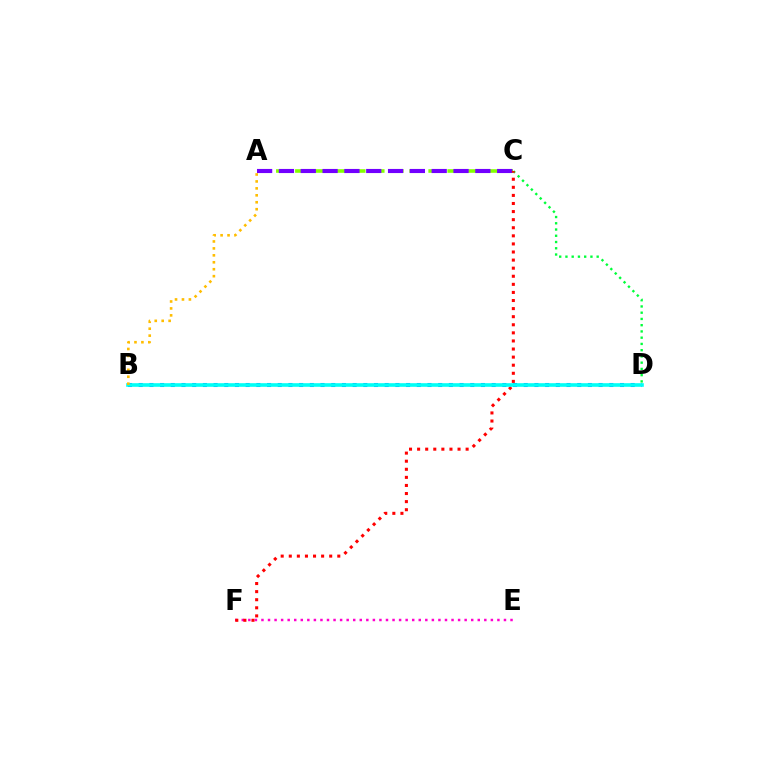{('E', 'F'): [{'color': '#ff00cf', 'line_style': 'dotted', 'thickness': 1.78}], ('A', 'C'): [{'color': '#84ff00', 'line_style': 'dashed', 'thickness': 2.59}, {'color': '#7200ff', 'line_style': 'dashed', 'thickness': 2.96}], ('B', 'D'): [{'color': '#004bff', 'line_style': 'dotted', 'thickness': 2.91}, {'color': '#00fff6', 'line_style': 'solid', 'thickness': 2.6}], ('C', 'D'): [{'color': '#00ff39', 'line_style': 'dotted', 'thickness': 1.7}], ('C', 'F'): [{'color': '#ff0000', 'line_style': 'dotted', 'thickness': 2.2}], ('A', 'B'): [{'color': '#ffbd00', 'line_style': 'dotted', 'thickness': 1.89}]}